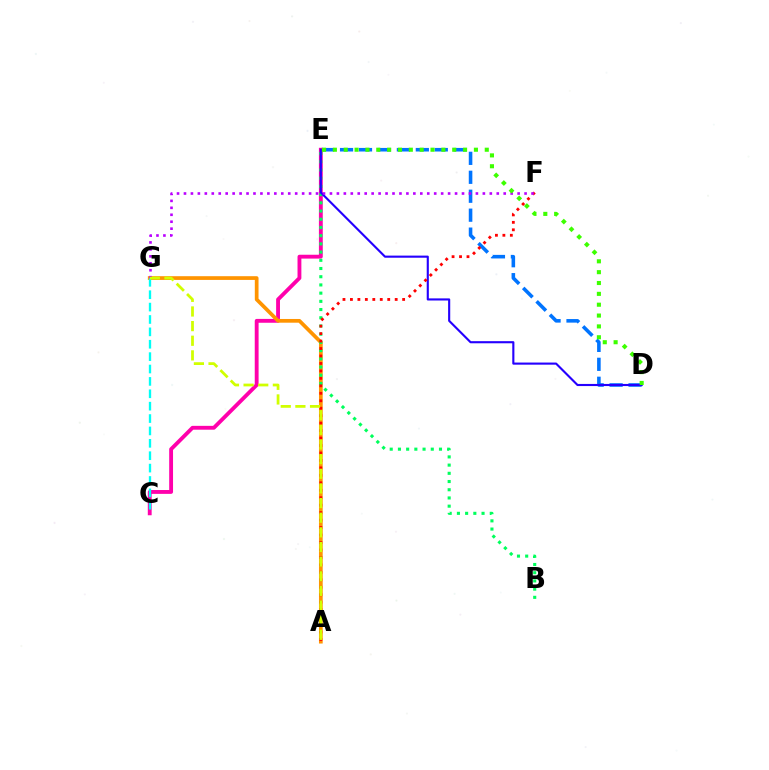{('D', 'E'): [{'color': '#0074ff', 'line_style': 'dashed', 'thickness': 2.57}, {'color': '#2500ff', 'line_style': 'solid', 'thickness': 1.53}, {'color': '#3dff00', 'line_style': 'dotted', 'thickness': 2.95}], ('C', 'E'): [{'color': '#ff00ac', 'line_style': 'solid', 'thickness': 2.77}], ('A', 'G'): [{'color': '#ff9400', 'line_style': 'solid', 'thickness': 2.68}, {'color': '#d1ff00', 'line_style': 'dashed', 'thickness': 1.99}], ('B', 'E'): [{'color': '#00ff5c', 'line_style': 'dotted', 'thickness': 2.23}], ('A', 'F'): [{'color': '#ff0000', 'line_style': 'dotted', 'thickness': 2.03}], ('C', 'G'): [{'color': '#00fff6', 'line_style': 'dashed', 'thickness': 1.68}], ('F', 'G'): [{'color': '#b900ff', 'line_style': 'dotted', 'thickness': 1.89}]}